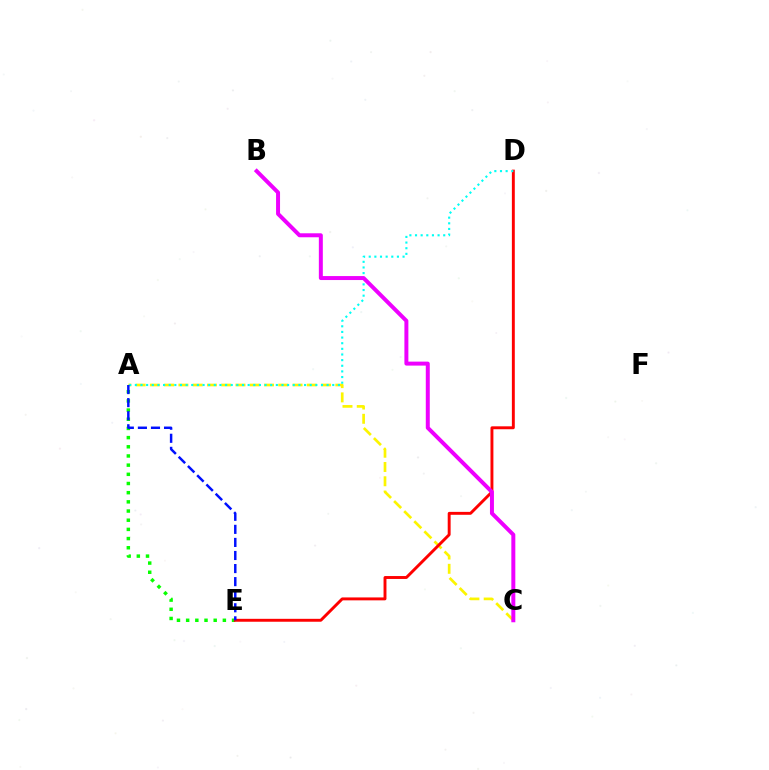{('A', 'E'): [{'color': '#08ff00', 'line_style': 'dotted', 'thickness': 2.49}, {'color': '#0010ff', 'line_style': 'dashed', 'thickness': 1.78}], ('A', 'C'): [{'color': '#fcf500', 'line_style': 'dashed', 'thickness': 1.94}], ('D', 'E'): [{'color': '#ff0000', 'line_style': 'solid', 'thickness': 2.1}], ('A', 'D'): [{'color': '#00fff6', 'line_style': 'dotted', 'thickness': 1.53}], ('B', 'C'): [{'color': '#ee00ff', 'line_style': 'solid', 'thickness': 2.86}]}